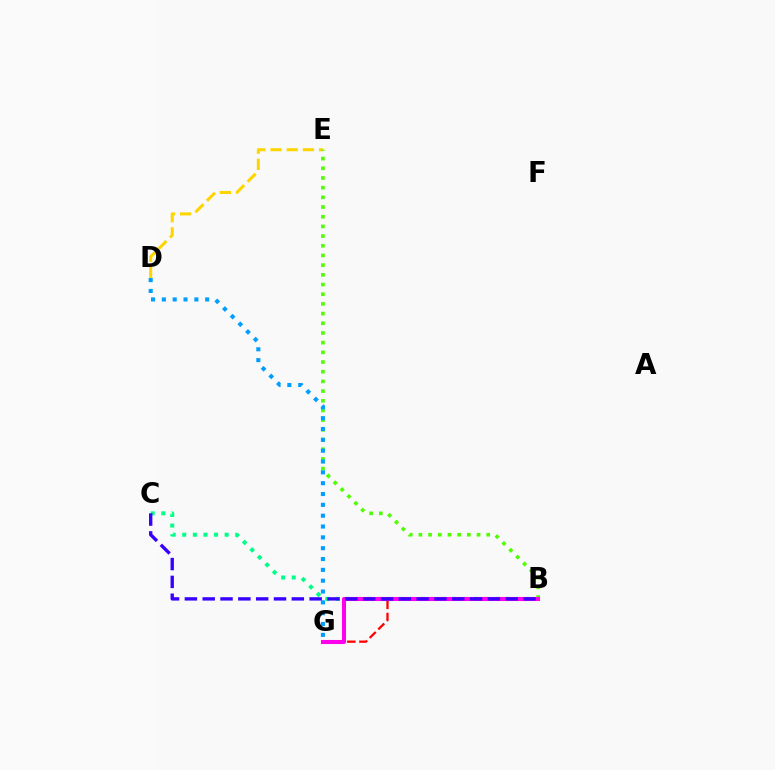{('B', 'C'): [{'color': '#00ff86', 'line_style': 'dotted', 'thickness': 2.88}, {'color': '#3700ff', 'line_style': 'dashed', 'thickness': 2.42}], ('D', 'E'): [{'color': '#ffd500', 'line_style': 'dashed', 'thickness': 2.2}], ('B', 'G'): [{'color': '#ff0000', 'line_style': 'dashed', 'thickness': 1.64}, {'color': '#ff00ed', 'line_style': 'solid', 'thickness': 2.92}], ('B', 'E'): [{'color': '#4fff00', 'line_style': 'dotted', 'thickness': 2.63}], ('D', 'G'): [{'color': '#009eff', 'line_style': 'dotted', 'thickness': 2.94}]}